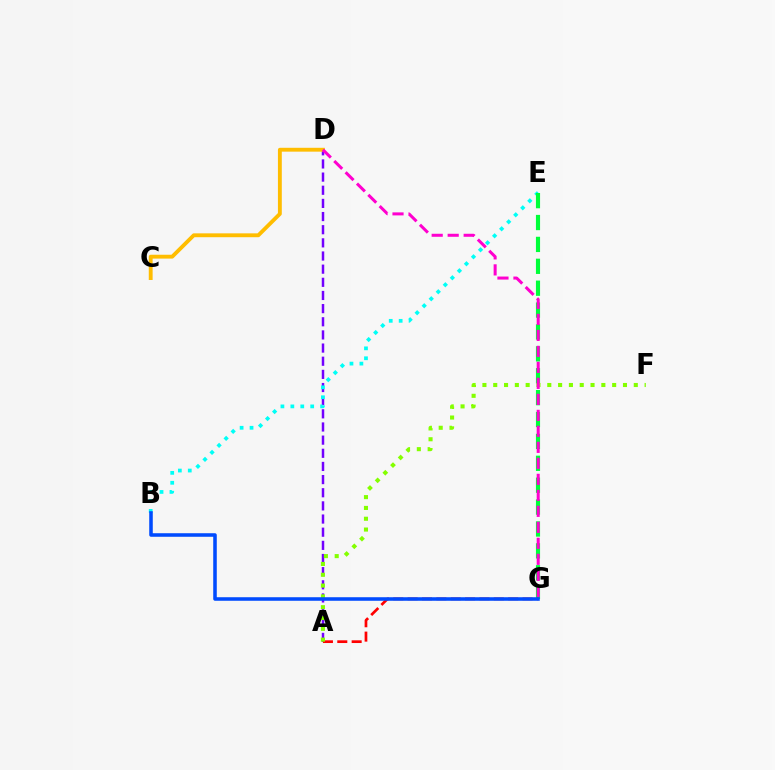{('A', 'D'): [{'color': '#7200ff', 'line_style': 'dashed', 'thickness': 1.79}], ('B', 'E'): [{'color': '#00fff6', 'line_style': 'dotted', 'thickness': 2.7}], ('C', 'D'): [{'color': '#ffbd00', 'line_style': 'solid', 'thickness': 2.78}], ('E', 'G'): [{'color': '#00ff39', 'line_style': 'dashed', 'thickness': 2.97}], ('A', 'G'): [{'color': '#ff0000', 'line_style': 'dashed', 'thickness': 1.95}], ('A', 'F'): [{'color': '#84ff00', 'line_style': 'dotted', 'thickness': 2.94}], ('B', 'G'): [{'color': '#004bff', 'line_style': 'solid', 'thickness': 2.56}], ('D', 'G'): [{'color': '#ff00cf', 'line_style': 'dashed', 'thickness': 2.17}]}